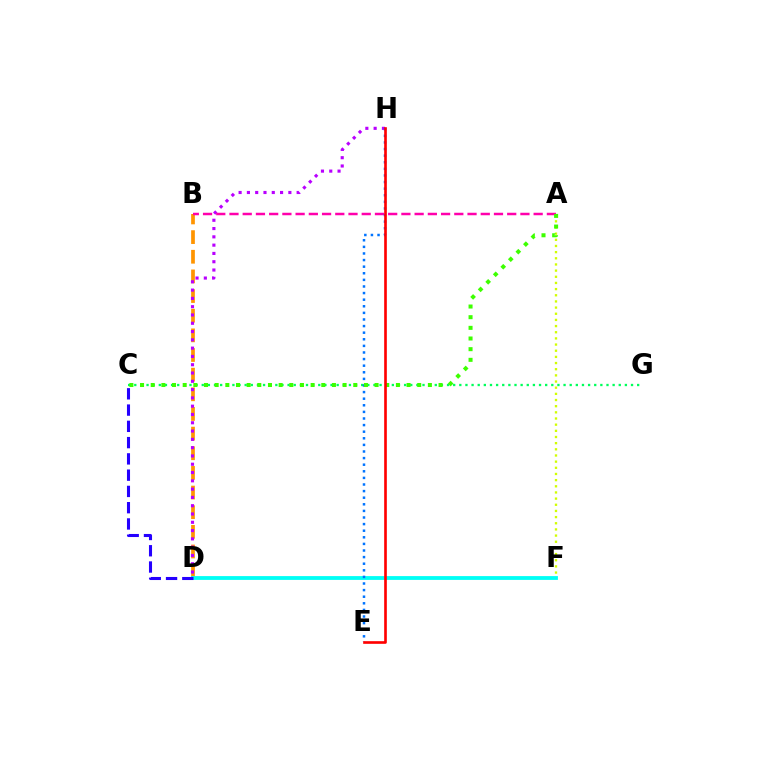{('B', 'D'): [{'color': '#ff9400', 'line_style': 'dashed', 'thickness': 2.67}], ('D', 'H'): [{'color': '#b900ff', 'line_style': 'dotted', 'thickness': 2.25}], ('A', 'F'): [{'color': '#d1ff00', 'line_style': 'dotted', 'thickness': 1.67}], ('D', 'F'): [{'color': '#00fff6', 'line_style': 'solid', 'thickness': 2.74}], ('C', 'G'): [{'color': '#00ff5c', 'line_style': 'dotted', 'thickness': 1.67}], ('A', 'B'): [{'color': '#ff00ac', 'line_style': 'dashed', 'thickness': 1.8}], ('E', 'H'): [{'color': '#0074ff', 'line_style': 'dotted', 'thickness': 1.79}, {'color': '#ff0000', 'line_style': 'solid', 'thickness': 1.91}], ('C', 'D'): [{'color': '#2500ff', 'line_style': 'dashed', 'thickness': 2.21}], ('A', 'C'): [{'color': '#3dff00', 'line_style': 'dotted', 'thickness': 2.9}]}